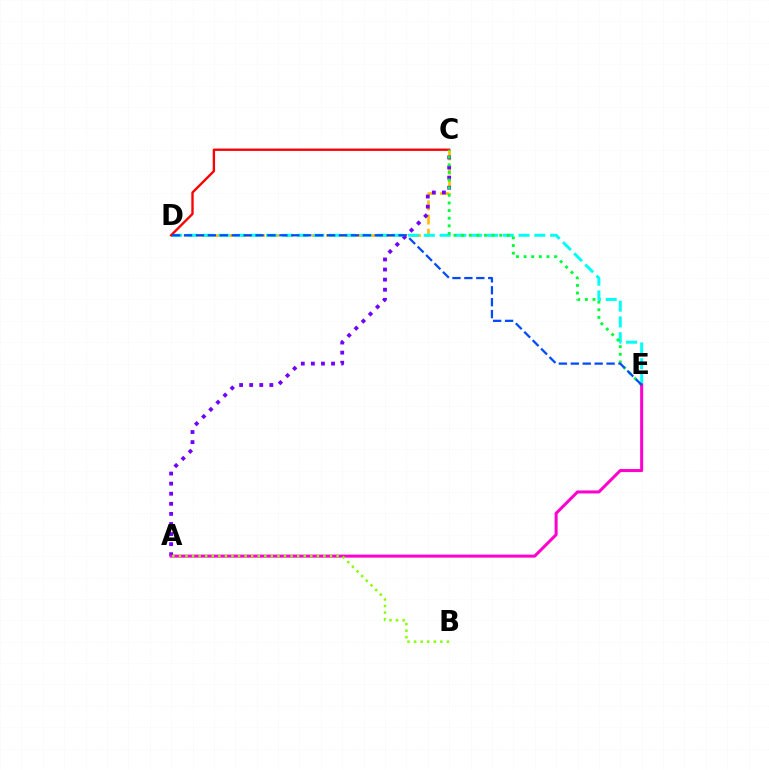{('C', 'D'): [{'color': '#ffbd00', 'line_style': 'dashed', 'thickness': 1.93}, {'color': '#ff0000', 'line_style': 'solid', 'thickness': 1.7}], ('A', 'C'): [{'color': '#7200ff', 'line_style': 'dotted', 'thickness': 2.74}], ('D', 'E'): [{'color': '#00fff6', 'line_style': 'dashed', 'thickness': 2.14}, {'color': '#004bff', 'line_style': 'dashed', 'thickness': 1.62}], ('C', 'E'): [{'color': '#00ff39', 'line_style': 'dotted', 'thickness': 2.07}], ('A', 'E'): [{'color': '#ff00cf', 'line_style': 'solid', 'thickness': 2.18}], ('A', 'B'): [{'color': '#84ff00', 'line_style': 'dotted', 'thickness': 1.79}]}